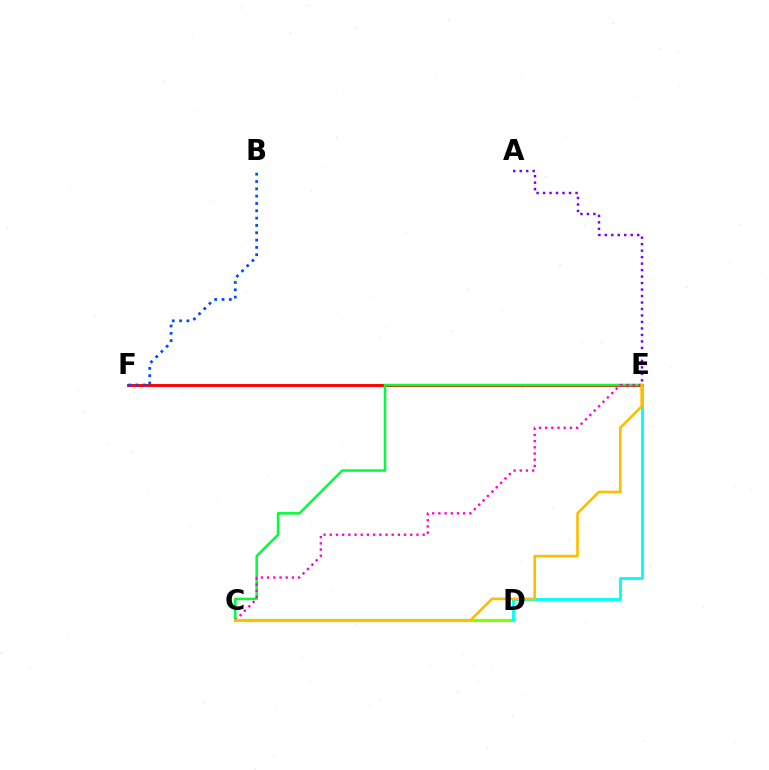{('A', 'E'): [{'color': '#7200ff', 'line_style': 'dotted', 'thickness': 1.76}], ('E', 'F'): [{'color': '#ff0000', 'line_style': 'solid', 'thickness': 2.08}], ('C', 'D'): [{'color': '#84ff00', 'line_style': 'solid', 'thickness': 2.31}], ('C', 'E'): [{'color': '#00ff39', 'line_style': 'solid', 'thickness': 1.82}, {'color': '#ff00cf', 'line_style': 'dotted', 'thickness': 1.68}, {'color': '#ffbd00', 'line_style': 'solid', 'thickness': 1.9}], ('D', 'E'): [{'color': '#00fff6', 'line_style': 'solid', 'thickness': 2.06}], ('B', 'F'): [{'color': '#004bff', 'line_style': 'dotted', 'thickness': 1.99}]}